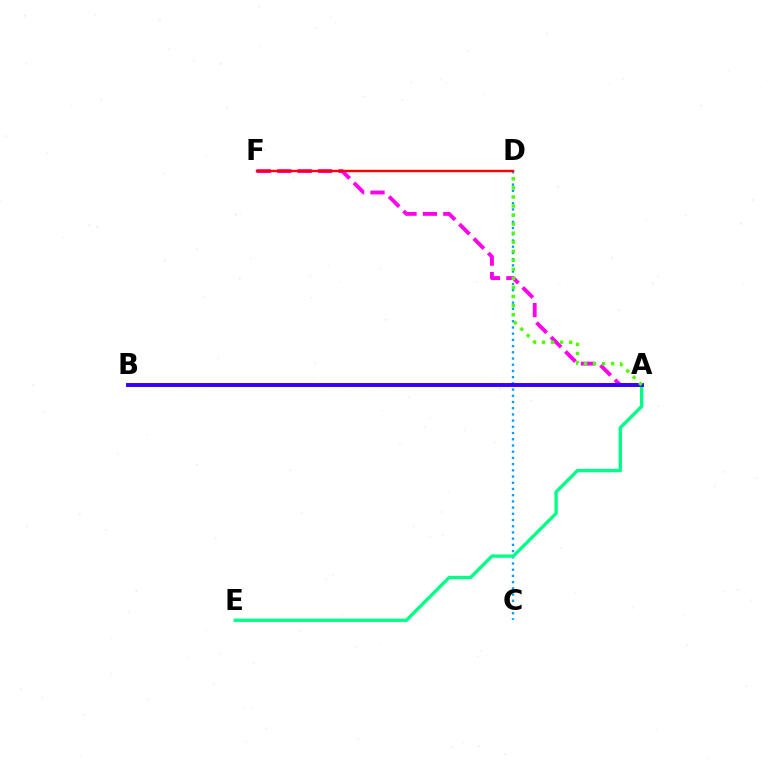{('C', 'D'): [{'color': '#009eff', 'line_style': 'dotted', 'thickness': 1.69}], ('A', 'B'): [{'color': '#ffd500', 'line_style': 'dotted', 'thickness': 2.08}, {'color': '#3700ff', 'line_style': 'solid', 'thickness': 2.82}], ('A', 'F'): [{'color': '#ff00ed', 'line_style': 'dashed', 'thickness': 2.77}], ('A', 'E'): [{'color': '#00ff86', 'line_style': 'solid', 'thickness': 2.4}], ('A', 'D'): [{'color': '#4fff00', 'line_style': 'dotted', 'thickness': 2.46}], ('D', 'F'): [{'color': '#ff0000', 'line_style': 'solid', 'thickness': 1.74}]}